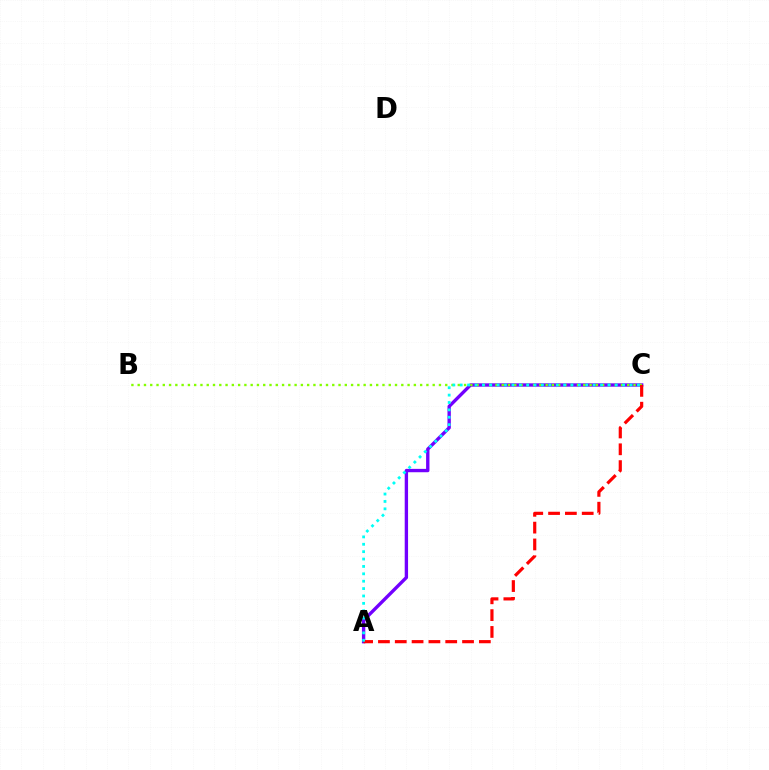{('A', 'C'): [{'color': '#7200ff', 'line_style': 'solid', 'thickness': 2.42}, {'color': '#ff0000', 'line_style': 'dashed', 'thickness': 2.28}, {'color': '#00fff6', 'line_style': 'dotted', 'thickness': 2.01}], ('B', 'C'): [{'color': '#84ff00', 'line_style': 'dotted', 'thickness': 1.71}]}